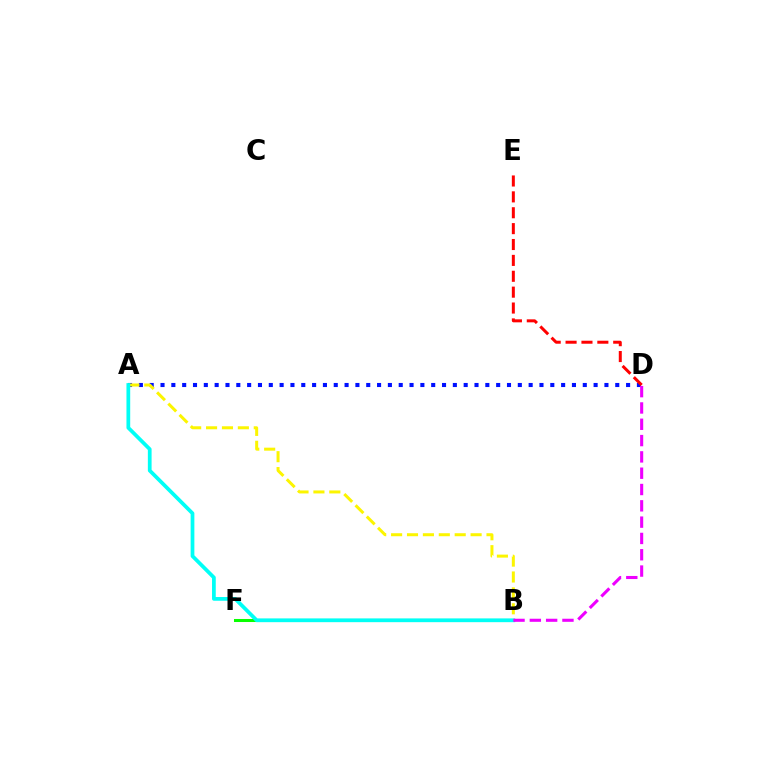{('A', 'D'): [{'color': '#0010ff', 'line_style': 'dotted', 'thickness': 2.94}], ('A', 'B'): [{'color': '#fcf500', 'line_style': 'dashed', 'thickness': 2.16}, {'color': '#00fff6', 'line_style': 'solid', 'thickness': 2.69}], ('D', 'E'): [{'color': '#ff0000', 'line_style': 'dashed', 'thickness': 2.16}], ('B', 'F'): [{'color': '#08ff00', 'line_style': 'solid', 'thickness': 2.18}], ('B', 'D'): [{'color': '#ee00ff', 'line_style': 'dashed', 'thickness': 2.22}]}